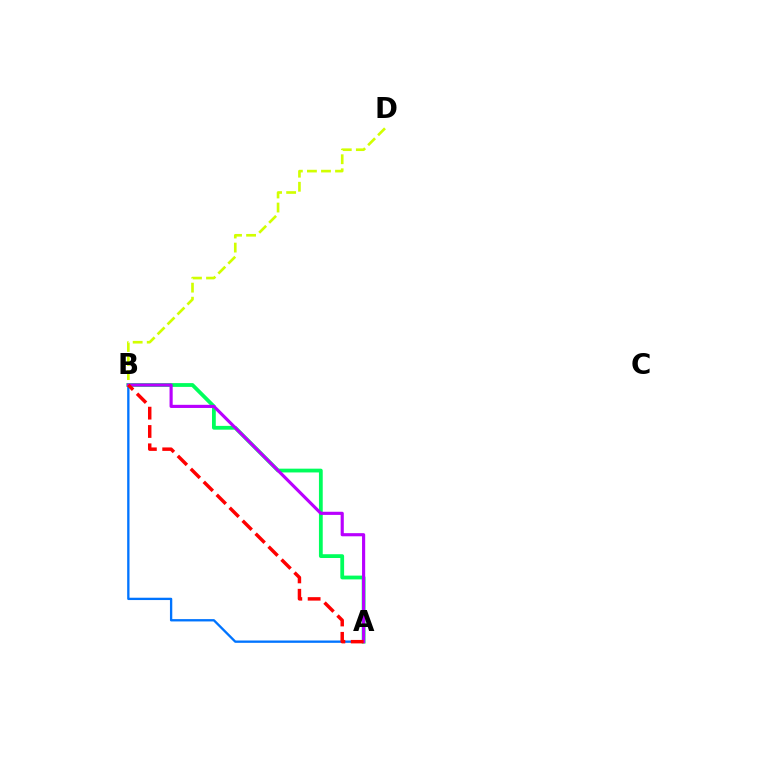{('B', 'D'): [{'color': '#d1ff00', 'line_style': 'dashed', 'thickness': 1.91}], ('A', 'B'): [{'color': '#0074ff', 'line_style': 'solid', 'thickness': 1.67}, {'color': '#00ff5c', 'line_style': 'solid', 'thickness': 2.73}, {'color': '#b900ff', 'line_style': 'solid', 'thickness': 2.26}, {'color': '#ff0000', 'line_style': 'dashed', 'thickness': 2.49}]}